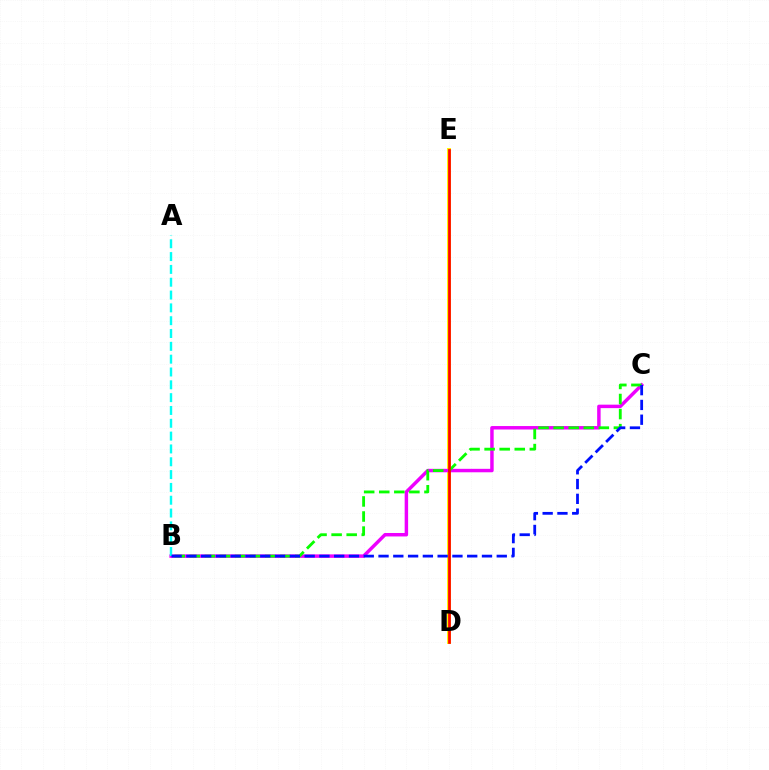{('D', 'E'): [{'color': '#fcf500', 'line_style': 'solid', 'thickness': 2.85}, {'color': '#ff0000', 'line_style': 'solid', 'thickness': 1.95}], ('B', 'C'): [{'color': '#ee00ff', 'line_style': 'solid', 'thickness': 2.49}, {'color': '#08ff00', 'line_style': 'dashed', 'thickness': 2.05}, {'color': '#0010ff', 'line_style': 'dashed', 'thickness': 2.01}], ('A', 'B'): [{'color': '#00fff6', 'line_style': 'dashed', 'thickness': 1.74}]}